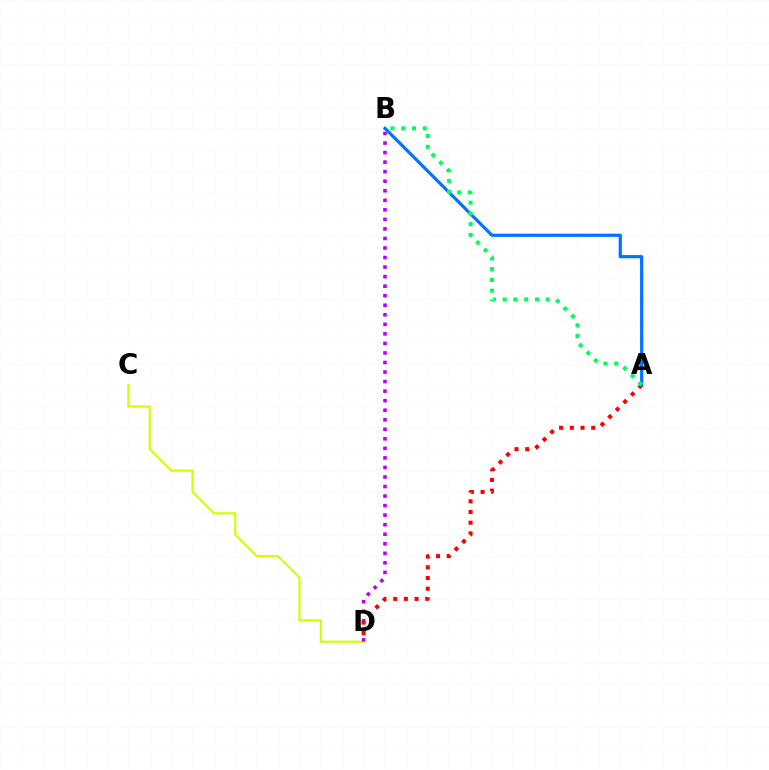{('C', 'D'): [{'color': '#d1ff00', 'line_style': 'solid', 'thickness': 1.55}], ('B', 'D'): [{'color': '#b900ff', 'line_style': 'dotted', 'thickness': 2.59}], ('A', 'D'): [{'color': '#ff0000', 'line_style': 'dotted', 'thickness': 2.91}], ('A', 'B'): [{'color': '#0074ff', 'line_style': 'solid', 'thickness': 2.31}, {'color': '#00ff5c', 'line_style': 'dotted', 'thickness': 2.92}]}